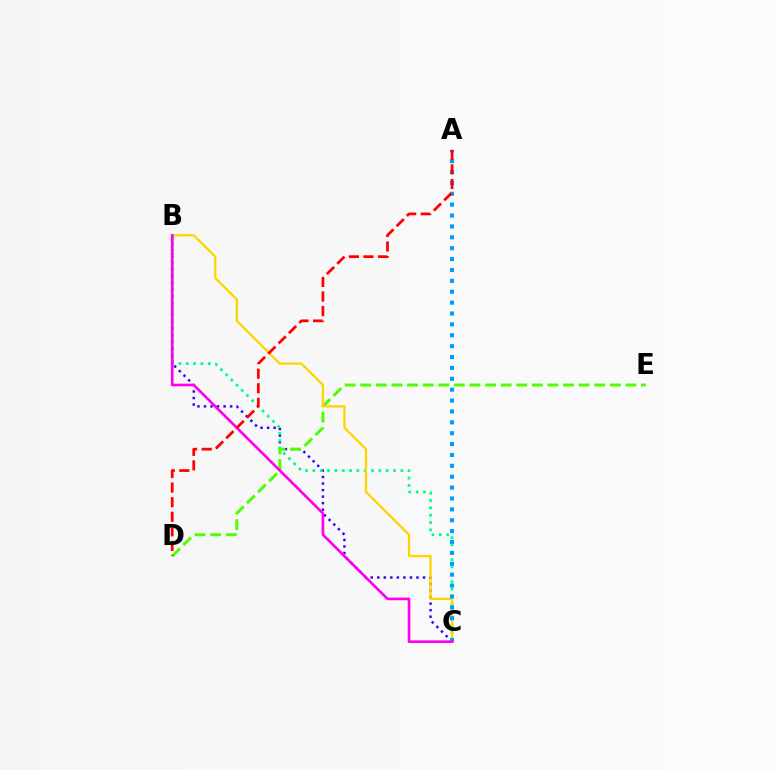{('B', 'C'): [{'color': '#3700ff', 'line_style': 'dotted', 'thickness': 1.78}, {'color': '#00ff86', 'line_style': 'dotted', 'thickness': 1.99}, {'color': '#ffd500', 'line_style': 'solid', 'thickness': 1.66}, {'color': '#ff00ed', 'line_style': 'solid', 'thickness': 1.91}], ('D', 'E'): [{'color': '#4fff00', 'line_style': 'dashed', 'thickness': 2.12}], ('A', 'C'): [{'color': '#009eff', 'line_style': 'dotted', 'thickness': 2.96}], ('A', 'D'): [{'color': '#ff0000', 'line_style': 'dashed', 'thickness': 1.98}]}